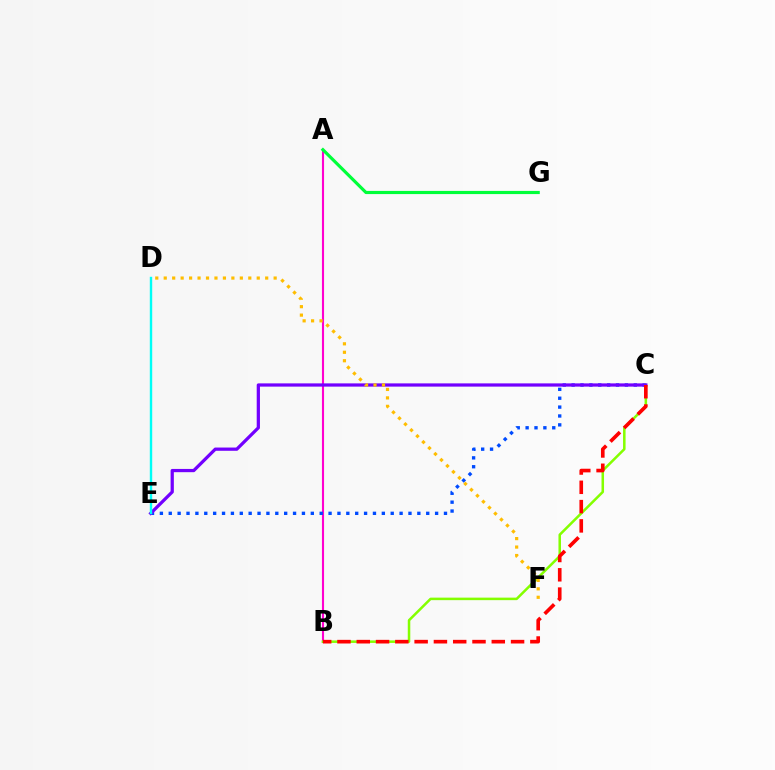{('A', 'B'): [{'color': '#ff00cf', 'line_style': 'solid', 'thickness': 1.52}], ('A', 'G'): [{'color': '#00ff39', 'line_style': 'solid', 'thickness': 2.28}], ('C', 'E'): [{'color': '#004bff', 'line_style': 'dotted', 'thickness': 2.41}, {'color': '#7200ff', 'line_style': 'solid', 'thickness': 2.34}], ('B', 'C'): [{'color': '#84ff00', 'line_style': 'solid', 'thickness': 1.82}, {'color': '#ff0000', 'line_style': 'dashed', 'thickness': 2.62}], ('D', 'F'): [{'color': '#ffbd00', 'line_style': 'dotted', 'thickness': 2.3}], ('D', 'E'): [{'color': '#00fff6', 'line_style': 'solid', 'thickness': 1.73}]}